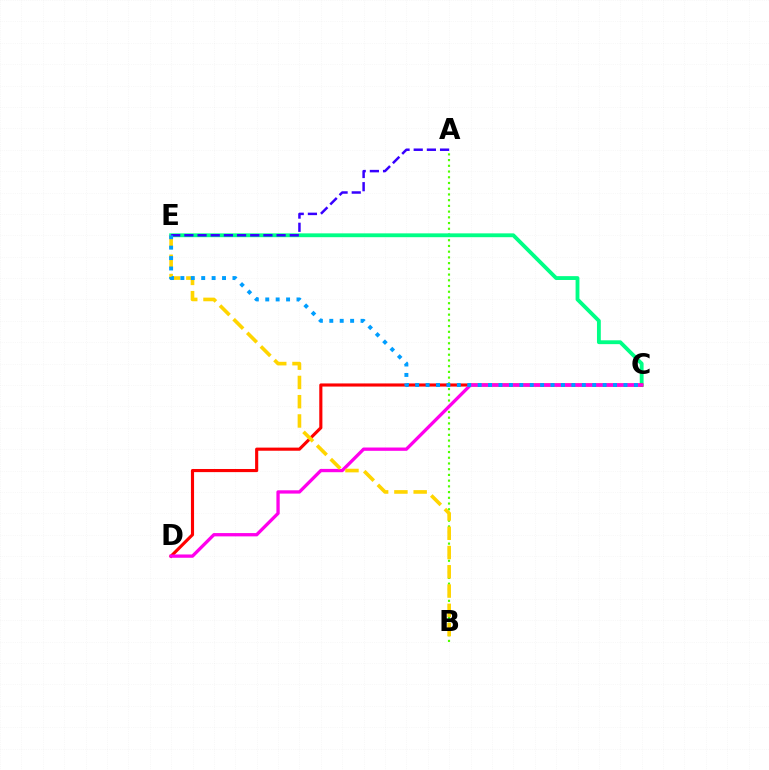{('A', 'B'): [{'color': '#4fff00', 'line_style': 'dotted', 'thickness': 1.56}], ('C', 'E'): [{'color': '#00ff86', 'line_style': 'solid', 'thickness': 2.76}, {'color': '#009eff', 'line_style': 'dotted', 'thickness': 2.83}], ('C', 'D'): [{'color': '#ff0000', 'line_style': 'solid', 'thickness': 2.25}, {'color': '#ff00ed', 'line_style': 'solid', 'thickness': 2.38}], ('B', 'E'): [{'color': '#ffd500', 'line_style': 'dashed', 'thickness': 2.62}], ('A', 'E'): [{'color': '#3700ff', 'line_style': 'dashed', 'thickness': 1.79}]}